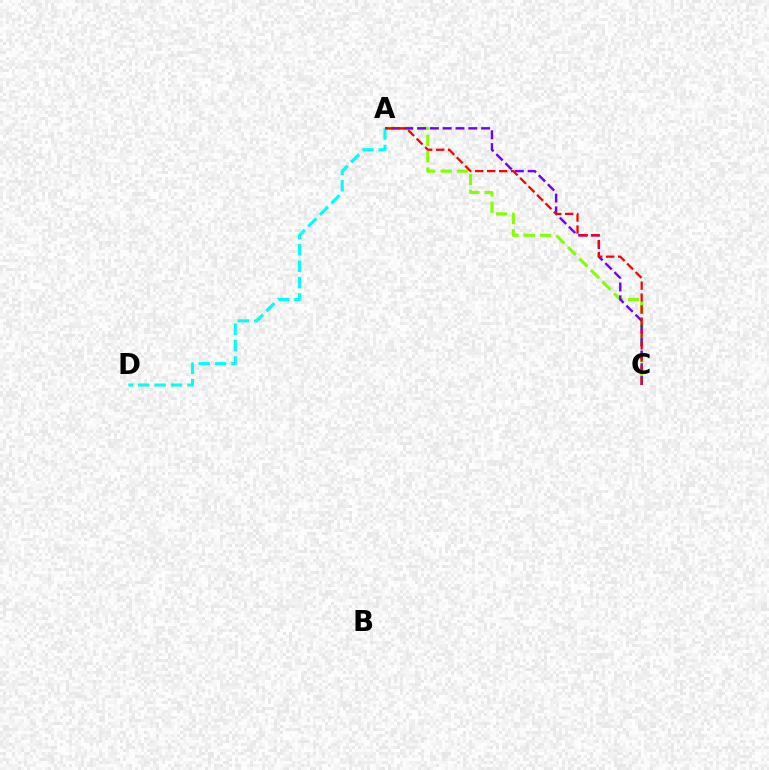{('A', 'C'): [{'color': '#84ff00', 'line_style': 'dashed', 'thickness': 2.22}, {'color': '#7200ff', 'line_style': 'dashed', 'thickness': 1.74}, {'color': '#ff0000', 'line_style': 'dashed', 'thickness': 1.63}], ('A', 'D'): [{'color': '#00fff6', 'line_style': 'dashed', 'thickness': 2.22}]}